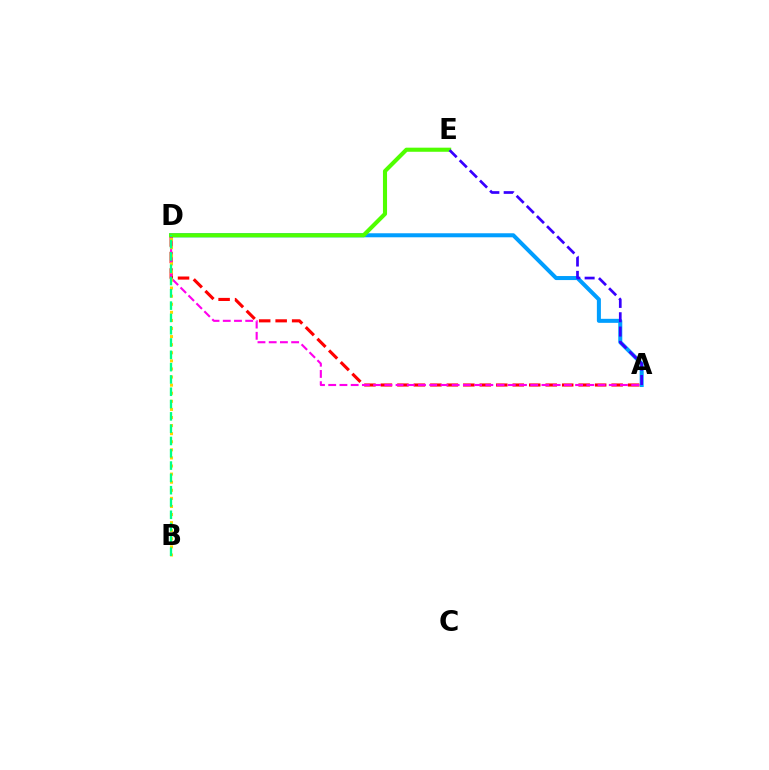{('A', 'D'): [{'color': '#009eff', 'line_style': 'solid', 'thickness': 2.9}, {'color': '#ff0000', 'line_style': 'dashed', 'thickness': 2.24}, {'color': '#ff00ed', 'line_style': 'dashed', 'thickness': 1.52}], ('B', 'D'): [{'color': '#ffd500', 'line_style': 'dotted', 'thickness': 2.2}, {'color': '#00ff86', 'line_style': 'dashed', 'thickness': 1.67}], ('D', 'E'): [{'color': '#4fff00', 'line_style': 'solid', 'thickness': 2.95}], ('A', 'E'): [{'color': '#3700ff', 'line_style': 'dashed', 'thickness': 1.95}]}